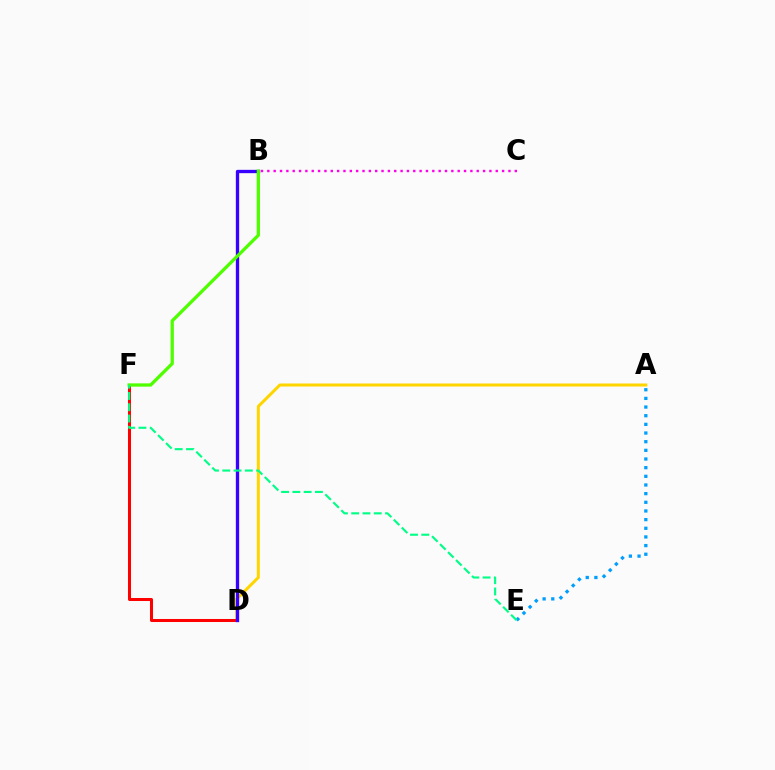{('B', 'C'): [{'color': '#ff00ed', 'line_style': 'dotted', 'thickness': 1.72}], ('A', 'D'): [{'color': '#ffd500', 'line_style': 'solid', 'thickness': 2.18}], ('D', 'F'): [{'color': '#ff0000', 'line_style': 'solid', 'thickness': 2.18}], ('B', 'D'): [{'color': '#3700ff', 'line_style': 'solid', 'thickness': 2.39}], ('B', 'F'): [{'color': '#4fff00', 'line_style': 'solid', 'thickness': 2.36}], ('A', 'E'): [{'color': '#009eff', 'line_style': 'dotted', 'thickness': 2.35}], ('E', 'F'): [{'color': '#00ff86', 'line_style': 'dashed', 'thickness': 1.53}]}